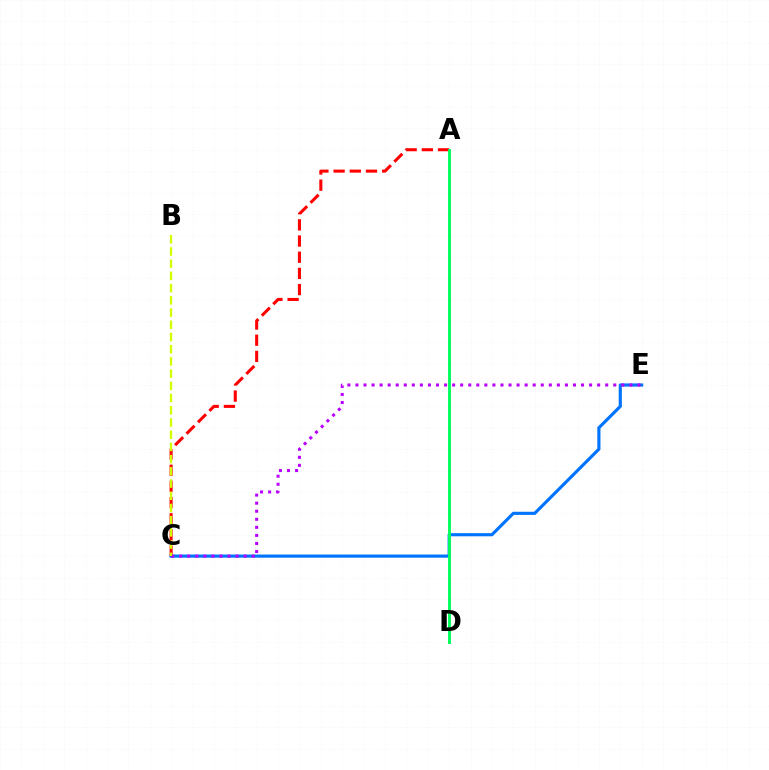{('C', 'E'): [{'color': '#0074ff', 'line_style': 'solid', 'thickness': 2.27}, {'color': '#b900ff', 'line_style': 'dotted', 'thickness': 2.19}], ('A', 'C'): [{'color': '#ff0000', 'line_style': 'dashed', 'thickness': 2.2}], ('A', 'D'): [{'color': '#00ff5c', 'line_style': 'solid', 'thickness': 2.08}], ('B', 'C'): [{'color': '#d1ff00', 'line_style': 'dashed', 'thickness': 1.66}]}